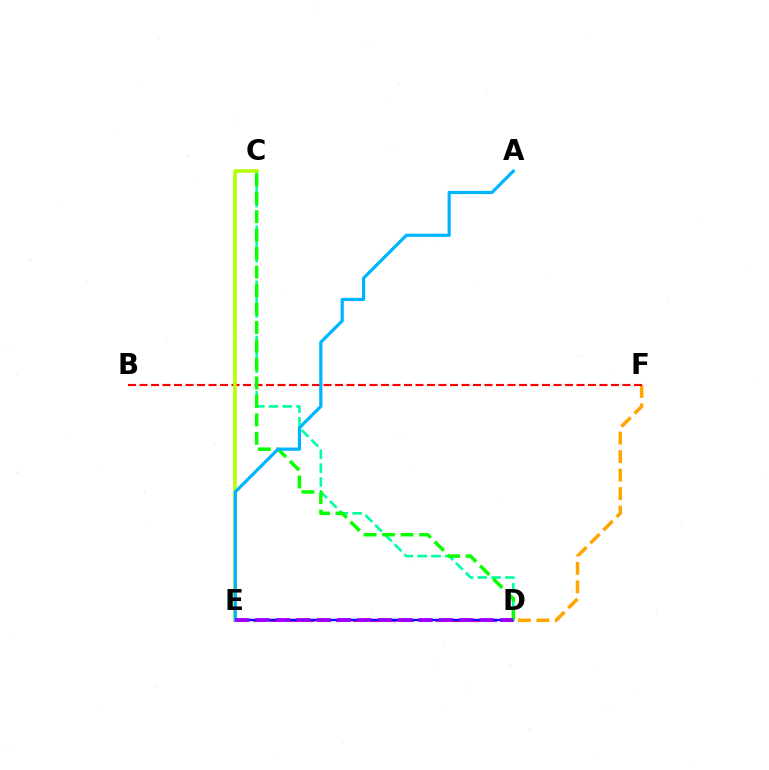{('D', 'E'): [{'color': '#ff00bd', 'line_style': 'dashed', 'thickness': 2.25}, {'color': '#0010ff', 'line_style': 'solid', 'thickness': 1.68}, {'color': '#9b00ff', 'line_style': 'dashed', 'thickness': 2.77}], ('C', 'D'): [{'color': '#00ff9d', 'line_style': 'dashed', 'thickness': 1.87}, {'color': '#08ff00', 'line_style': 'dashed', 'thickness': 2.51}], ('D', 'F'): [{'color': '#ffa500', 'line_style': 'dashed', 'thickness': 2.51}], ('B', 'F'): [{'color': '#ff0000', 'line_style': 'dashed', 'thickness': 1.56}], ('C', 'E'): [{'color': '#b3ff00', 'line_style': 'solid', 'thickness': 2.53}], ('A', 'E'): [{'color': '#00b5ff', 'line_style': 'solid', 'thickness': 2.3}]}